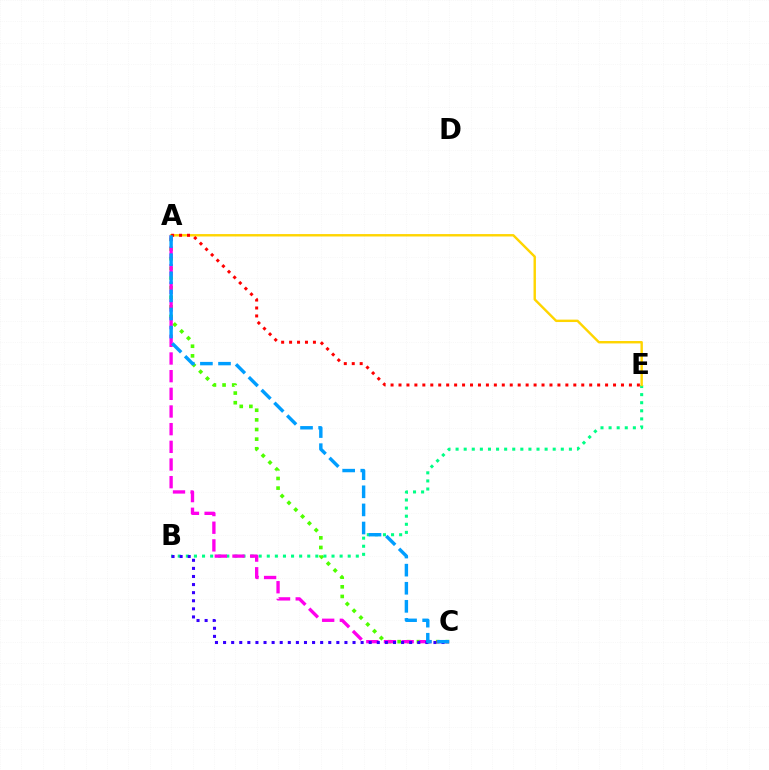{('A', 'C'): [{'color': '#4fff00', 'line_style': 'dotted', 'thickness': 2.62}, {'color': '#ff00ed', 'line_style': 'dashed', 'thickness': 2.4}, {'color': '#009eff', 'line_style': 'dashed', 'thickness': 2.46}], ('B', 'E'): [{'color': '#00ff86', 'line_style': 'dotted', 'thickness': 2.2}], ('B', 'C'): [{'color': '#3700ff', 'line_style': 'dotted', 'thickness': 2.2}], ('A', 'E'): [{'color': '#ffd500', 'line_style': 'solid', 'thickness': 1.74}, {'color': '#ff0000', 'line_style': 'dotted', 'thickness': 2.16}]}